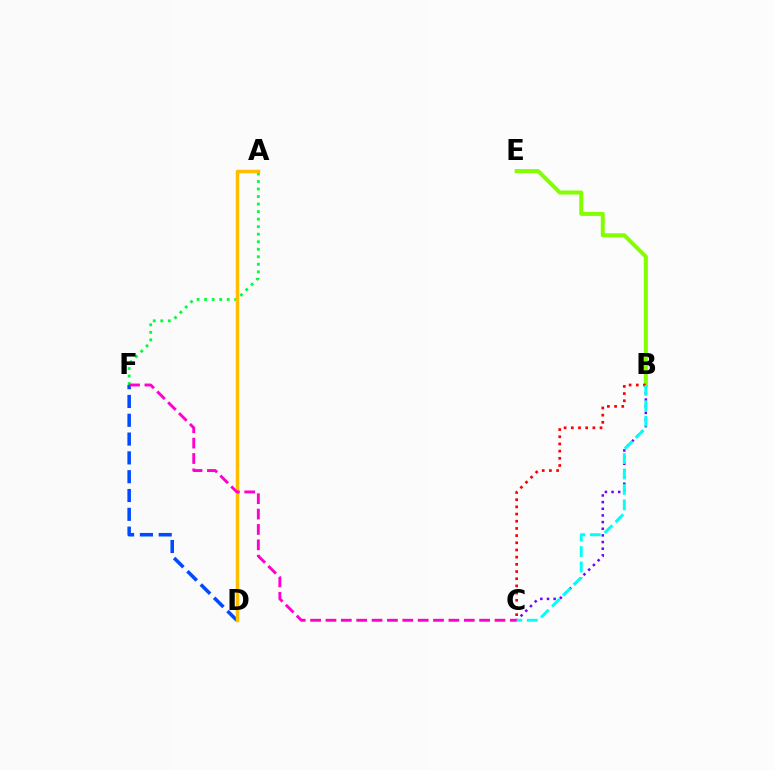{('A', 'F'): [{'color': '#00ff39', 'line_style': 'dotted', 'thickness': 2.04}], ('B', 'C'): [{'color': '#7200ff', 'line_style': 'dotted', 'thickness': 1.81}, {'color': '#ff0000', 'line_style': 'dotted', 'thickness': 1.95}, {'color': '#00fff6', 'line_style': 'dashed', 'thickness': 2.1}], ('D', 'F'): [{'color': '#004bff', 'line_style': 'dashed', 'thickness': 2.56}], ('B', 'E'): [{'color': '#84ff00', 'line_style': 'solid', 'thickness': 2.89}], ('A', 'D'): [{'color': '#ffbd00', 'line_style': 'solid', 'thickness': 2.52}], ('C', 'F'): [{'color': '#ff00cf', 'line_style': 'dashed', 'thickness': 2.09}]}